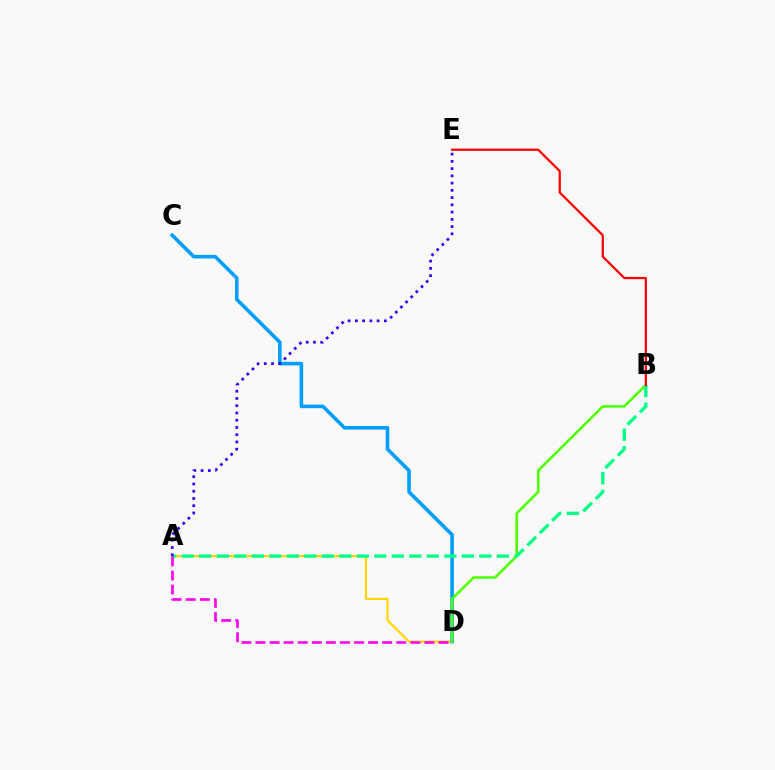{('A', 'D'): [{'color': '#ffd500', 'line_style': 'solid', 'thickness': 1.55}, {'color': '#ff00ed', 'line_style': 'dashed', 'thickness': 1.91}], ('C', 'D'): [{'color': '#009eff', 'line_style': 'solid', 'thickness': 2.57}], ('B', 'D'): [{'color': '#4fff00', 'line_style': 'solid', 'thickness': 1.84}], ('A', 'B'): [{'color': '#00ff86', 'line_style': 'dashed', 'thickness': 2.38}], ('B', 'E'): [{'color': '#ff0000', 'line_style': 'solid', 'thickness': 1.6}], ('A', 'E'): [{'color': '#3700ff', 'line_style': 'dotted', 'thickness': 1.97}]}